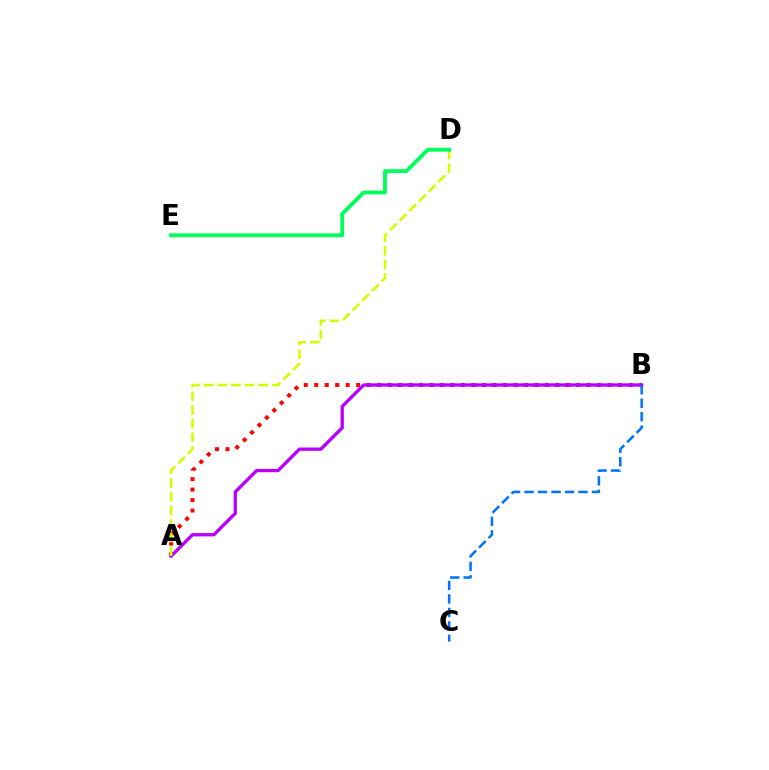{('A', 'B'): [{'color': '#ff0000', 'line_style': 'dotted', 'thickness': 2.85}, {'color': '#b900ff', 'line_style': 'solid', 'thickness': 2.39}], ('A', 'D'): [{'color': '#d1ff00', 'line_style': 'dashed', 'thickness': 1.85}], ('B', 'C'): [{'color': '#0074ff', 'line_style': 'dashed', 'thickness': 1.83}], ('D', 'E'): [{'color': '#00ff5c', 'line_style': 'solid', 'thickness': 2.79}]}